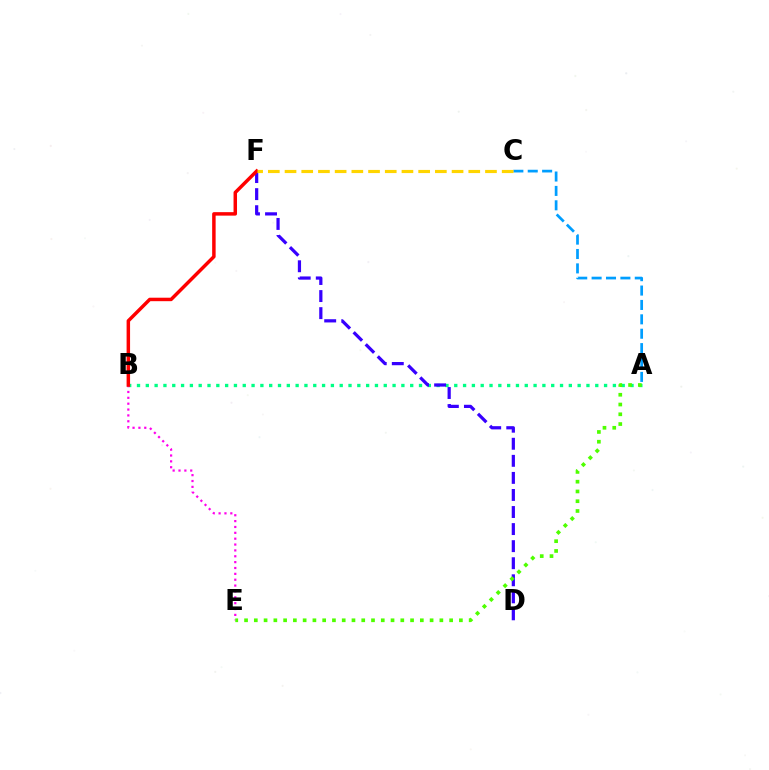{('A', 'B'): [{'color': '#00ff86', 'line_style': 'dotted', 'thickness': 2.39}], ('D', 'F'): [{'color': '#3700ff', 'line_style': 'dashed', 'thickness': 2.32}], ('B', 'E'): [{'color': '#ff00ed', 'line_style': 'dotted', 'thickness': 1.59}], ('B', 'F'): [{'color': '#ff0000', 'line_style': 'solid', 'thickness': 2.5}], ('A', 'C'): [{'color': '#009eff', 'line_style': 'dashed', 'thickness': 1.95}], ('C', 'F'): [{'color': '#ffd500', 'line_style': 'dashed', 'thickness': 2.27}], ('A', 'E'): [{'color': '#4fff00', 'line_style': 'dotted', 'thickness': 2.65}]}